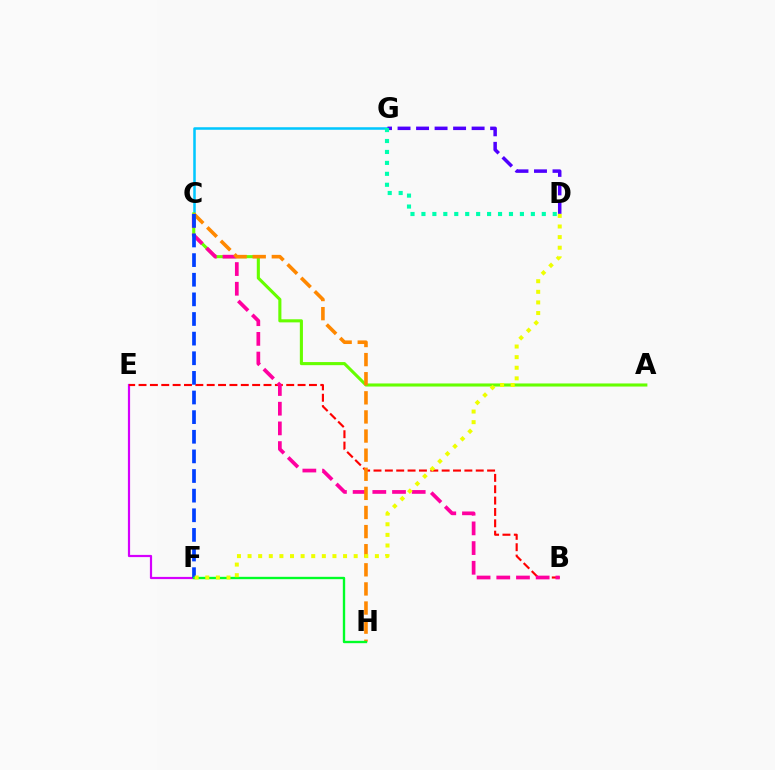{('C', 'G'): [{'color': '#00c7ff', 'line_style': 'solid', 'thickness': 1.82}], ('E', 'F'): [{'color': '#d600ff', 'line_style': 'solid', 'thickness': 1.59}], ('B', 'E'): [{'color': '#ff0000', 'line_style': 'dashed', 'thickness': 1.54}], ('A', 'C'): [{'color': '#66ff00', 'line_style': 'solid', 'thickness': 2.23}], ('B', 'C'): [{'color': '#ff00a0', 'line_style': 'dashed', 'thickness': 2.68}], ('C', 'H'): [{'color': '#ff8800', 'line_style': 'dashed', 'thickness': 2.6}], ('D', 'G'): [{'color': '#4f00ff', 'line_style': 'dashed', 'thickness': 2.52}, {'color': '#00ffaf', 'line_style': 'dotted', 'thickness': 2.97}], ('C', 'F'): [{'color': '#003fff', 'line_style': 'dashed', 'thickness': 2.67}], ('F', 'H'): [{'color': '#00ff27', 'line_style': 'solid', 'thickness': 1.7}], ('D', 'F'): [{'color': '#eeff00', 'line_style': 'dotted', 'thickness': 2.88}]}